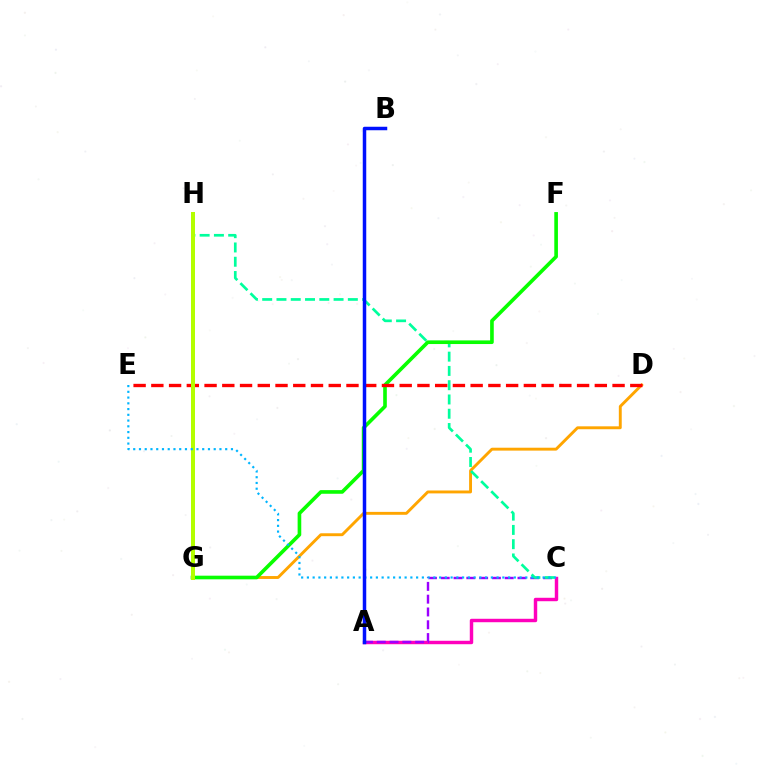{('D', 'G'): [{'color': '#ffa500', 'line_style': 'solid', 'thickness': 2.09}], ('A', 'C'): [{'color': '#ff00bd', 'line_style': 'solid', 'thickness': 2.47}, {'color': '#9b00ff', 'line_style': 'dashed', 'thickness': 1.74}], ('C', 'H'): [{'color': '#00ff9d', 'line_style': 'dashed', 'thickness': 1.94}], ('F', 'G'): [{'color': '#08ff00', 'line_style': 'solid', 'thickness': 2.62}], ('D', 'E'): [{'color': '#ff0000', 'line_style': 'dashed', 'thickness': 2.41}], ('G', 'H'): [{'color': '#b3ff00', 'line_style': 'solid', 'thickness': 2.88}], ('C', 'E'): [{'color': '#00b5ff', 'line_style': 'dotted', 'thickness': 1.56}], ('A', 'B'): [{'color': '#0010ff', 'line_style': 'solid', 'thickness': 2.52}]}